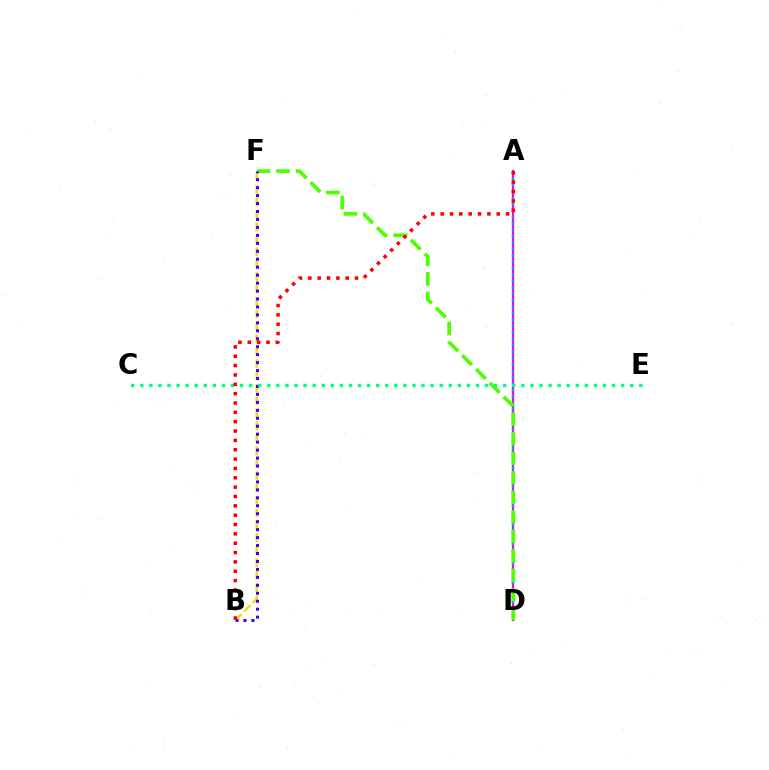{('B', 'F'): [{'color': '#ffd500', 'line_style': 'dashed', 'thickness': 1.69}, {'color': '#3700ff', 'line_style': 'dotted', 'thickness': 2.16}], ('A', 'D'): [{'color': '#ff00ed', 'line_style': 'solid', 'thickness': 1.63}, {'color': '#009eff', 'line_style': 'dotted', 'thickness': 1.74}], ('D', 'F'): [{'color': '#4fff00', 'line_style': 'dashed', 'thickness': 2.65}], ('C', 'E'): [{'color': '#00ff86', 'line_style': 'dotted', 'thickness': 2.47}], ('A', 'B'): [{'color': '#ff0000', 'line_style': 'dotted', 'thickness': 2.54}]}